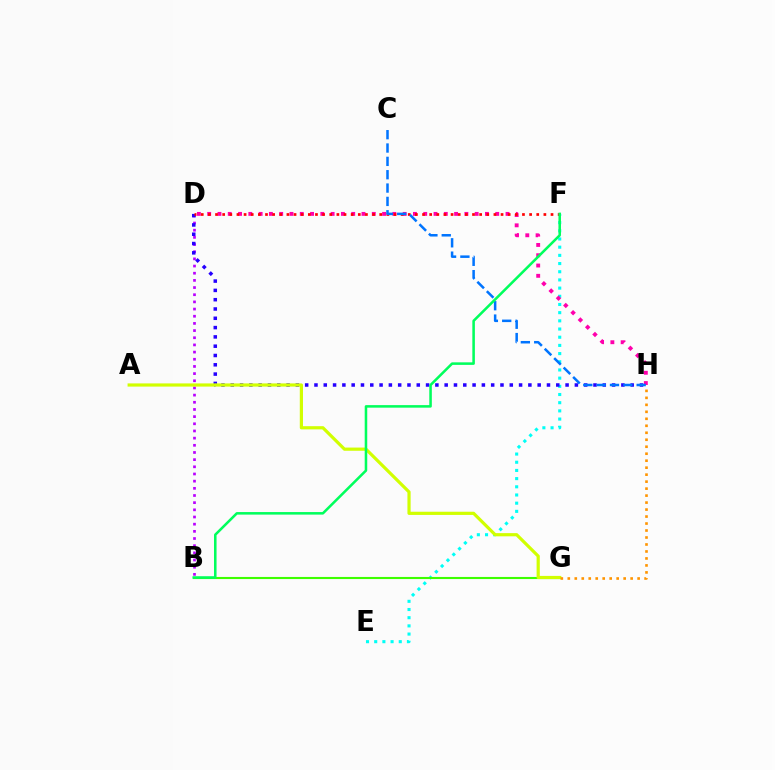{('B', 'D'): [{'color': '#b900ff', 'line_style': 'dotted', 'thickness': 1.95}], ('E', 'F'): [{'color': '#00fff6', 'line_style': 'dotted', 'thickness': 2.22}], ('D', 'H'): [{'color': '#2500ff', 'line_style': 'dotted', 'thickness': 2.53}, {'color': '#ff00ac', 'line_style': 'dotted', 'thickness': 2.8}], ('B', 'G'): [{'color': '#3dff00', 'line_style': 'solid', 'thickness': 1.52}], ('A', 'G'): [{'color': '#d1ff00', 'line_style': 'solid', 'thickness': 2.3}], ('G', 'H'): [{'color': '#ff9400', 'line_style': 'dotted', 'thickness': 1.9}], ('D', 'F'): [{'color': '#ff0000', 'line_style': 'dotted', 'thickness': 1.94}], ('C', 'H'): [{'color': '#0074ff', 'line_style': 'dashed', 'thickness': 1.81}], ('B', 'F'): [{'color': '#00ff5c', 'line_style': 'solid', 'thickness': 1.83}]}